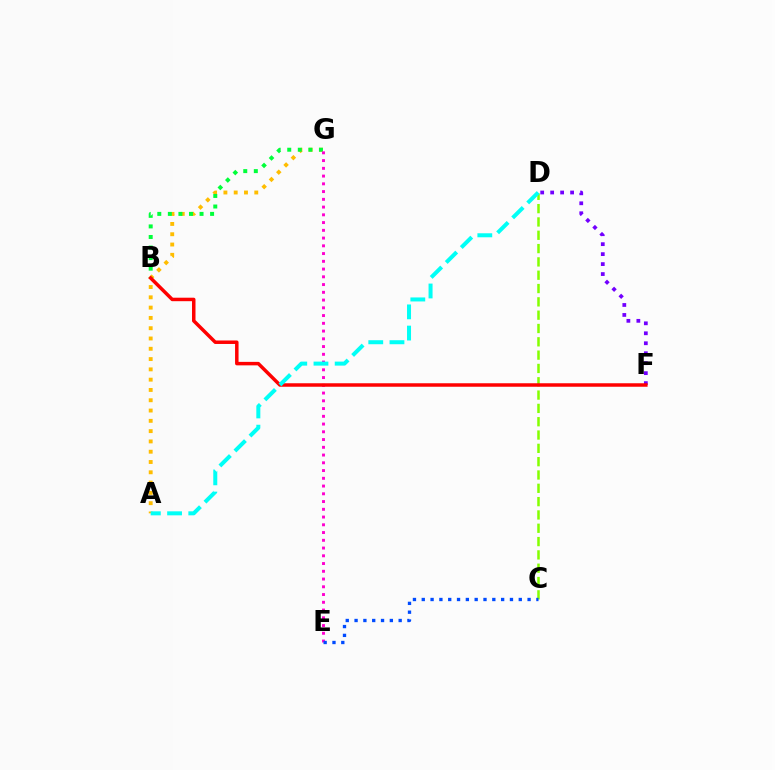{('A', 'G'): [{'color': '#ffbd00', 'line_style': 'dotted', 'thickness': 2.8}], ('D', 'F'): [{'color': '#7200ff', 'line_style': 'dotted', 'thickness': 2.71}], ('B', 'G'): [{'color': '#00ff39', 'line_style': 'dotted', 'thickness': 2.87}], ('E', 'G'): [{'color': '#ff00cf', 'line_style': 'dotted', 'thickness': 2.11}], ('C', 'D'): [{'color': '#84ff00', 'line_style': 'dashed', 'thickness': 1.81}], ('B', 'F'): [{'color': '#ff0000', 'line_style': 'solid', 'thickness': 2.51}], ('C', 'E'): [{'color': '#004bff', 'line_style': 'dotted', 'thickness': 2.4}], ('A', 'D'): [{'color': '#00fff6', 'line_style': 'dashed', 'thickness': 2.88}]}